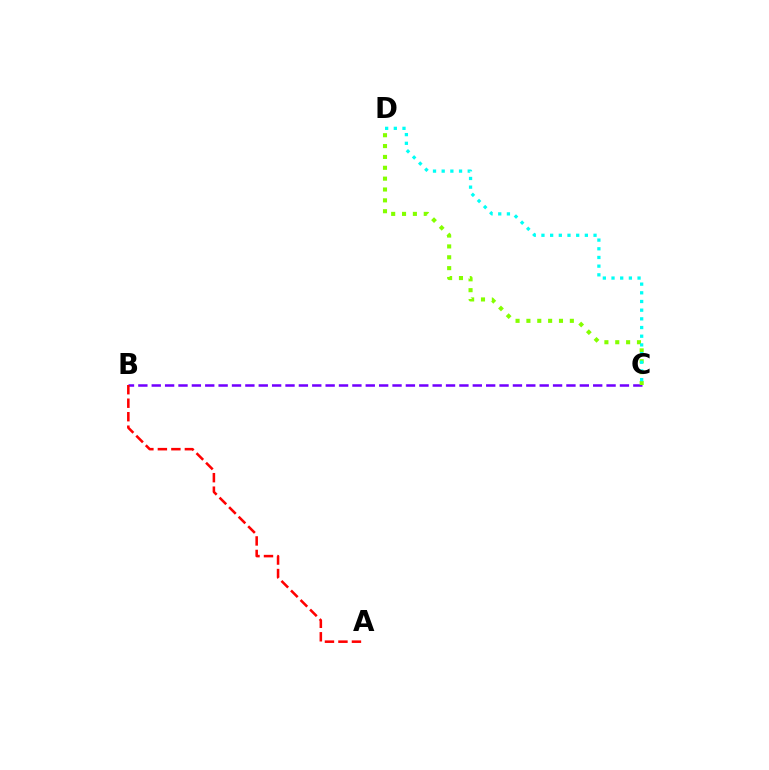{('B', 'C'): [{'color': '#7200ff', 'line_style': 'dashed', 'thickness': 1.82}], ('C', 'D'): [{'color': '#84ff00', 'line_style': 'dotted', 'thickness': 2.95}, {'color': '#00fff6', 'line_style': 'dotted', 'thickness': 2.36}], ('A', 'B'): [{'color': '#ff0000', 'line_style': 'dashed', 'thickness': 1.83}]}